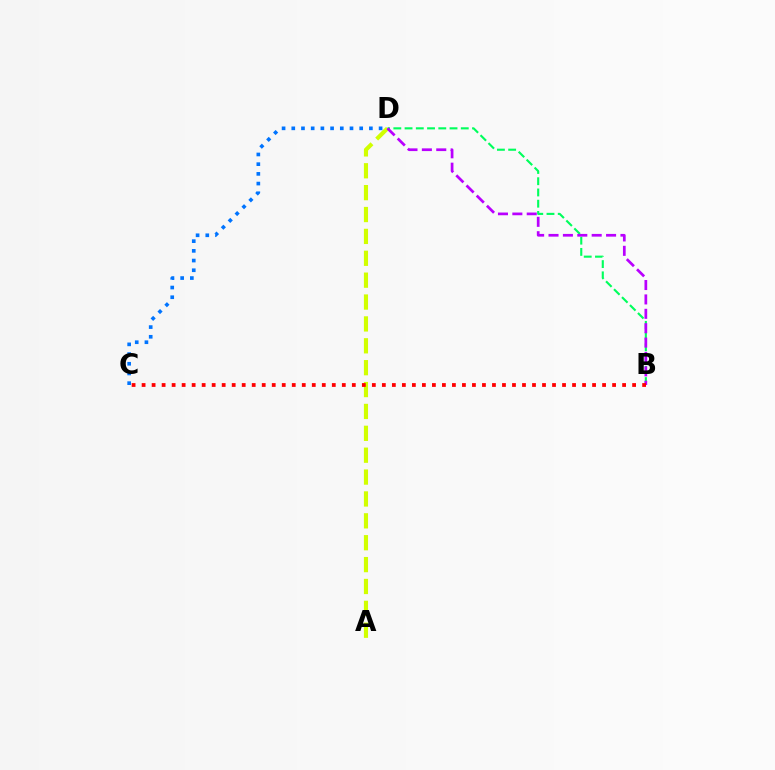{('A', 'D'): [{'color': '#d1ff00', 'line_style': 'dashed', 'thickness': 2.97}], ('B', 'D'): [{'color': '#00ff5c', 'line_style': 'dashed', 'thickness': 1.53}, {'color': '#b900ff', 'line_style': 'dashed', 'thickness': 1.95}], ('C', 'D'): [{'color': '#0074ff', 'line_style': 'dotted', 'thickness': 2.64}], ('B', 'C'): [{'color': '#ff0000', 'line_style': 'dotted', 'thickness': 2.72}]}